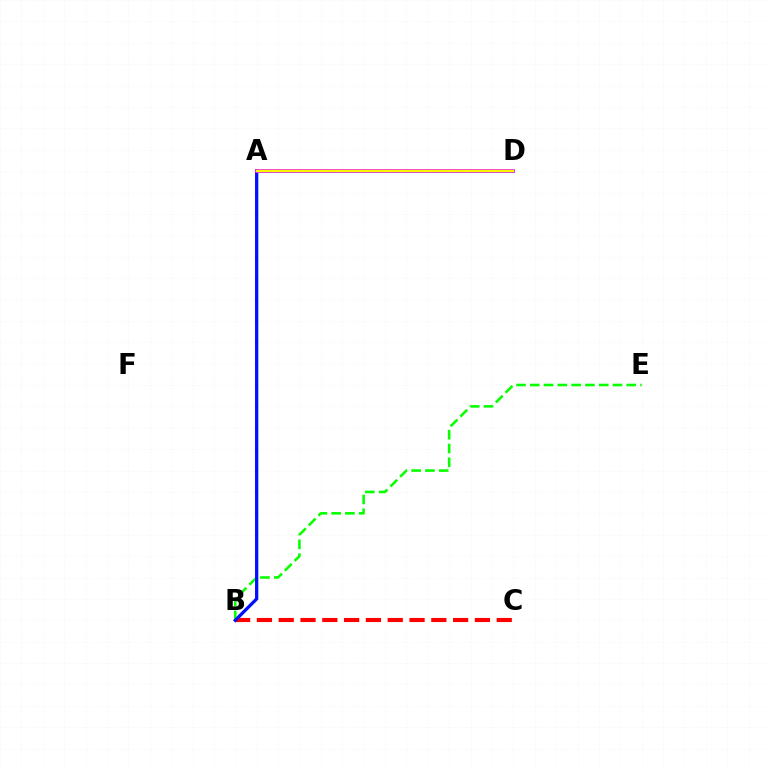{('A', 'D'): [{'color': '#00fff6', 'line_style': 'solid', 'thickness': 2.2}, {'color': '#ee00ff', 'line_style': 'solid', 'thickness': 2.67}, {'color': '#fcf500', 'line_style': 'solid', 'thickness': 1.74}], ('B', 'C'): [{'color': '#ff0000', 'line_style': 'dashed', 'thickness': 2.96}], ('B', 'E'): [{'color': '#08ff00', 'line_style': 'dashed', 'thickness': 1.87}], ('A', 'B'): [{'color': '#0010ff', 'line_style': 'solid', 'thickness': 2.35}]}